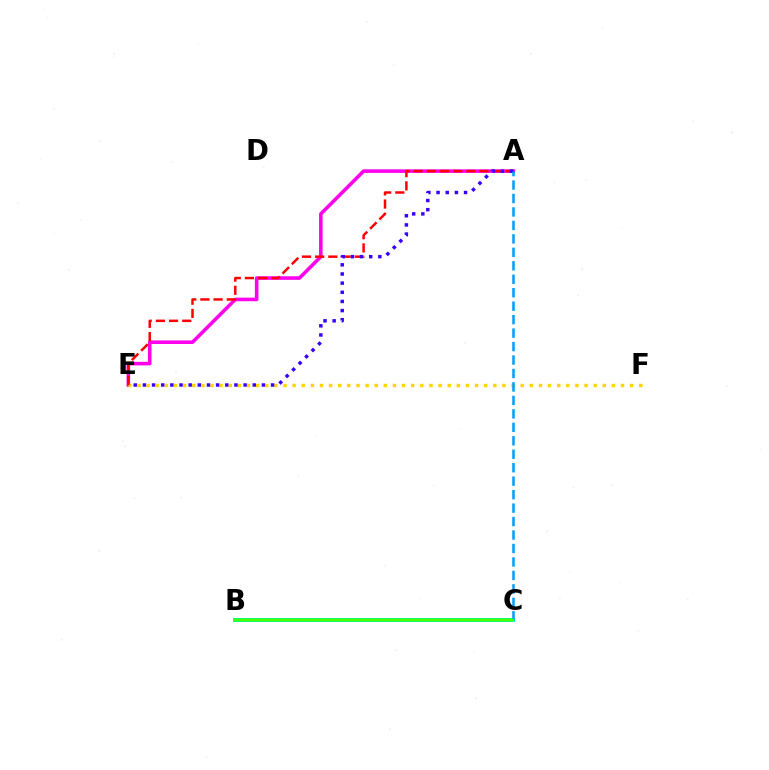{('A', 'E'): [{'color': '#ff00ed', 'line_style': 'solid', 'thickness': 2.57}, {'color': '#ff0000', 'line_style': 'dashed', 'thickness': 1.79}, {'color': '#3700ff', 'line_style': 'dotted', 'thickness': 2.49}], ('E', 'F'): [{'color': '#ffd500', 'line_style': 'dotted', 'thickness': 2.48}], ('B', 'C'): [{'color': '#00ff86', 'line_style': 'solid', 'thickness': 2.88}, {'color': '#4fff00', 'line_style': 'solid', 'thickness': 1.75}], ('A', 'C'): [{'color': '#009eff', 'line_style': 'dashed', 'thickness': 1.83}]}